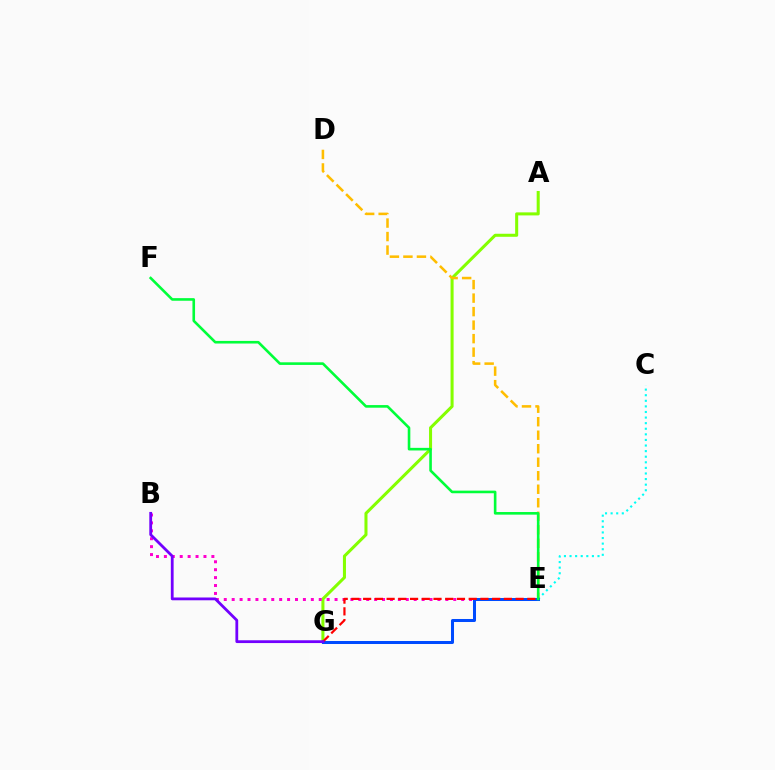{('A', 'G'): [{'color': '#84ff00', 'line_style': 'solid', 'thickness': 2.19}], ('D', 'E'): [{'color': '#ffbd00', 'line_style': 'dashed', 'thickness': 1.84}], ('B', 'E'): [{'color': '#ff00cf', 'line_style': 'dotted', 'thickness': 2.15}], ('C', 'E'): [{'color': '#00fff6', 'line_style': 'dotted', 'thickness': 1.52}], ('E', 'G'): [{'color': '#004bff', 'line_style': 'solid', 'thickness': 2.17}, {'color': '#ff0000', 'line_style': 'dashed', 'thickness': 1.59}], ('E', 'F'): [{'color': '#00ff39', 'line_style': 'solid', 'thickness': 1.88}], ('B', 'G'): [{'color': '#7200ff', 'line_style': 'solid', 'thickness': 2.01}]}